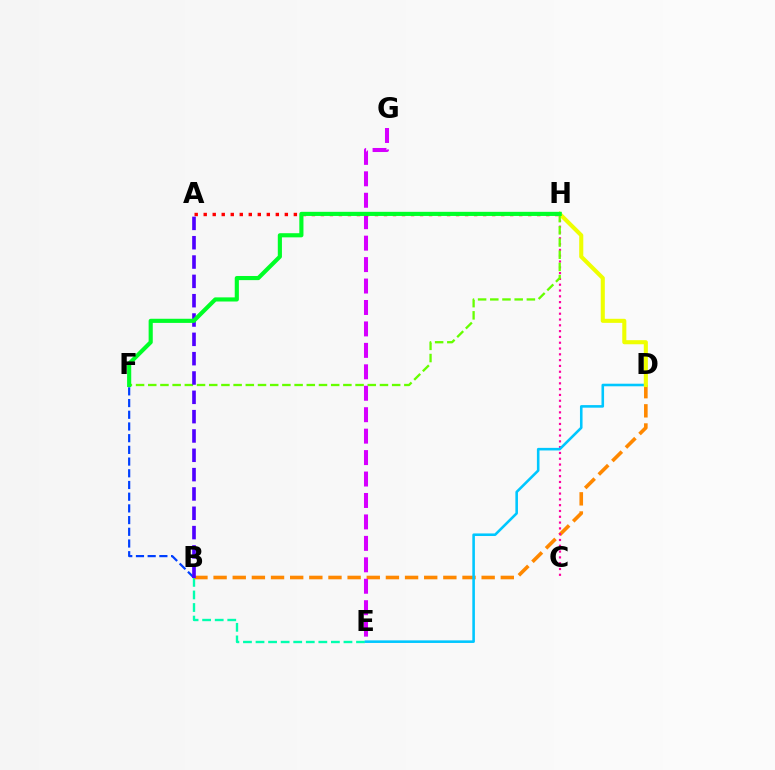{('B', 'E'): [{'color': '#00ffaf', 'line_style': 'dashed', 'thickness': 1.71}], ('B', 'D'): [{'color': '#ff8800', 'line_style': 'dashed', 'thickness': 2.6}], ('C', 'H'): [{'color': '#ff00a0', 'line_style': 'dotted', 'thickness': 1.58}], ('E', 'G'): [{'color': '#d600ff', 'line_style': 'dashed', 'thickness': 2.91}], ('B', 'F'): [{'color': '#003fff', 'line_style': 'dashed', 'thickness': 1.59}], ('D', 'E'): [{'color': '#00c7ff', 'line_style': 'solid', 'thickness': 1.86}], ('D', 'H'): [{'color': '#eeff00', 'line_style': 'solid', 'thickness': 2.94}], ('F', 'H'): [{'color': '#66ff00', 'line_style': 'dashed', 'thickness': 1.66}, {'color': '#00ff27', 'line_style': 'solid', 'thickness': 2.98}], ('A', 'H'): [{'color': '#ff0000', 'line_style': 'dotted', 'thickness': 2.45}], ('A', 'B'): [{'color': '#4f00ff', 'line_style': 'dashed', 'thickness': 2.63}]}